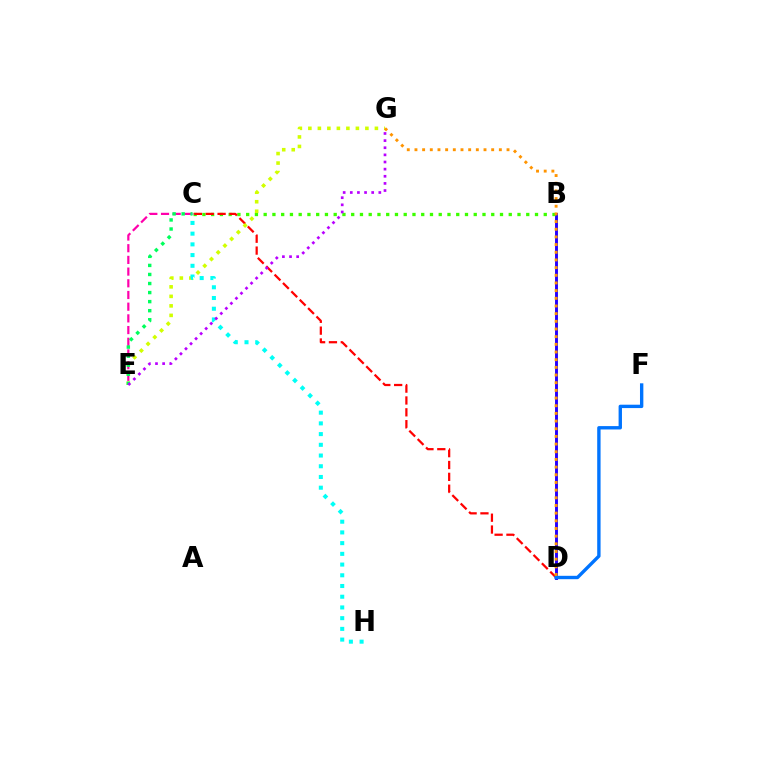{('B', 'D'): [{'color': '#2500ff', 'line_style': 'solid', 'thickness': 2.1}], ('B', 'C'): [{'color': '#3dff00', 'line_style': 'dotted', 'thickness': 2.38}], ('C', 'D'): [{'color': '#ff0000', 'line_style': 'dashed', 'thickness': 1.61}], ('C', 'E'): [{'color': '#ff00ac', 'line_style': 'dashed', 'thickness': 1.59}, {'color': '#00ff5c', 'line_style': 'dotted', 'thickness': 2.46}], ('E', 'G'): [{'color': '#d1ff00', 'line_style': 'dotted', 'thickness': 2.58}, {'color': '#b900ff', 'line_style': 'dotted', 'thickness': 1.94}], ('D', 'F'): [{'color': '#0074ff', 'line_style': 'solid', 'thickness': 2.43}], ('D', 'G'): [{'color': '#ff9400', 'line_style': 'dotted', 'thickness': 2.08}], ('C', 'H'): [{'color': '#00fff6', 'line_style': 'dotted', 'thickness': 2.91}]}